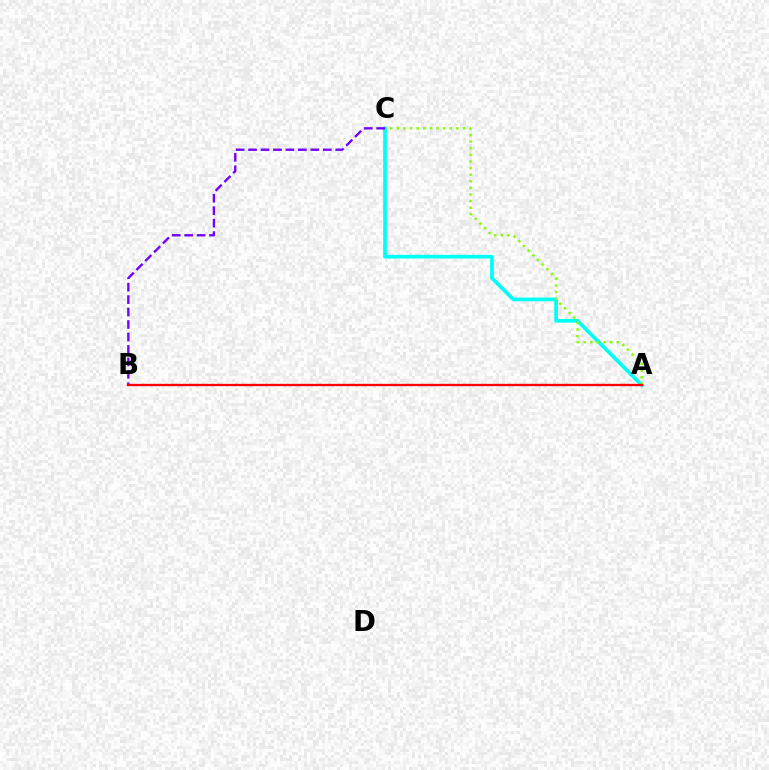{('A', 'C'): [{'color': '#00fff6', 'line_style': 'solid', 'thickness': 2.66}, {'color': '#84ff00', 'line_style': 'dotted', 'thickness': 1.8}], ('B', 'C'): [{'color': '#7200ff', 'line_style': 'dashed', 'thickness': 1.69}], ('A', 'B'): [{'color': '#ff0000', 'line_style': 'solid', 'thickness': 1.68}]}